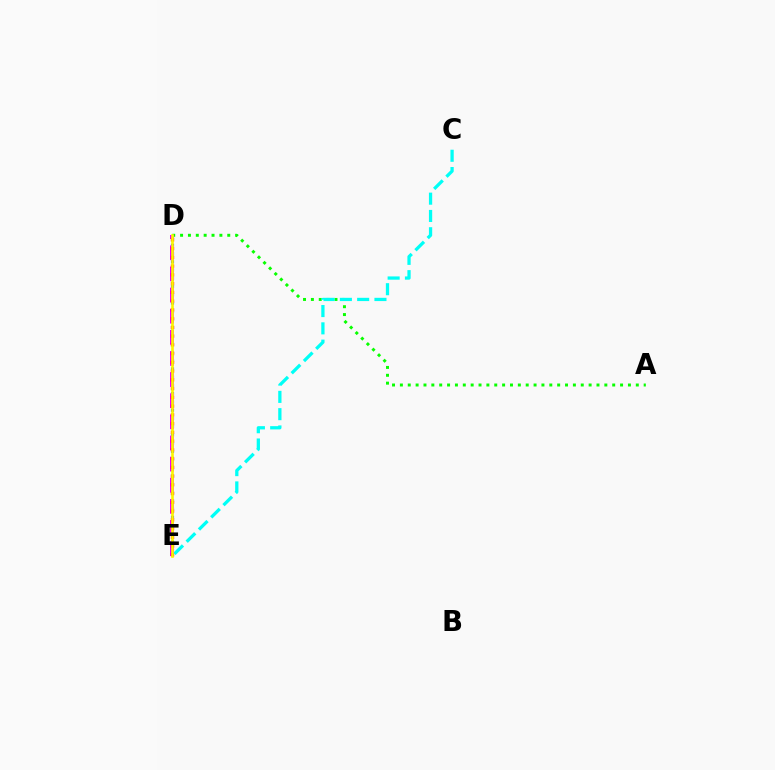{('D', 'E'): [{'color': '#0010ff', 'line_style': 'dotted', 'thickness': 2.24}, {'color': '#ee00ff', 'line_style': 'dashed', 'thickness': 2.87}, {'color': '#ff0000', 'line_style': 'dotted', 'thickness': 2.38}, {'color': '#fcf500', 'line_style': 'solid', 'thickness': 1.9}], ('A', 'D'): [{'color': '#08ff00', 'line_style': 'dotted', 'thickness': 2.14}], ('C', 'E'): [{'color': '#00fff6', 'line_style': 'dashed', 'thickness': 2.35}]}